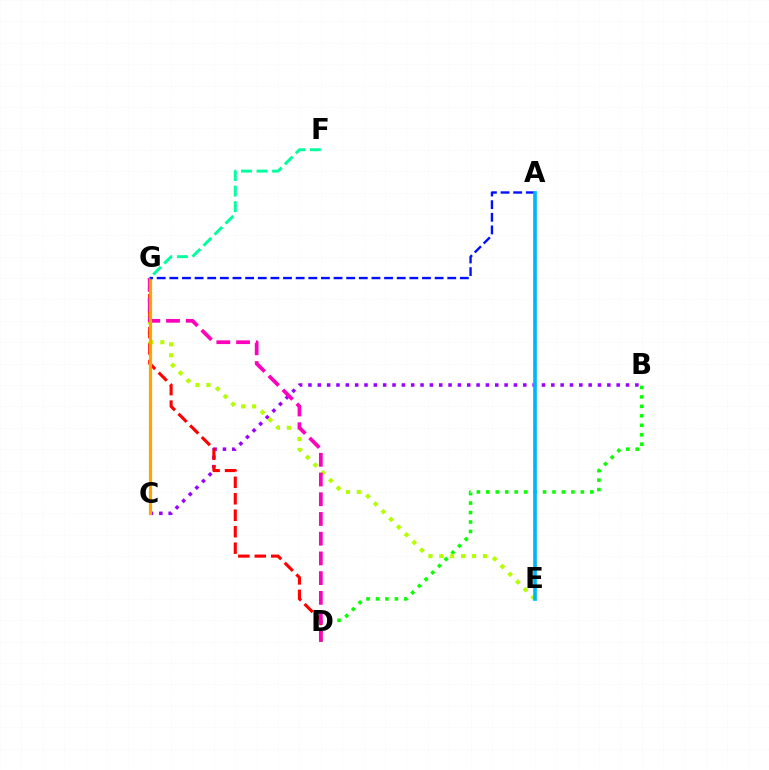{('B', 'C'): [{'color': '#9b00ff', 'line_style': 'dotted', 'thickness': 2.54}], ('B', 'D'): [{'color': '#08ff00', 'line_style': 'dotted', 'thickness': 2.57}], ('E', 'G'): [{'color': '#b3ff00', 'line_style': 'dotted', 'thickness': 2.96}], ('D', 'G'): [{'color': '#ff0000', 'line_style': 'dashed', 'thickness': 2.24}, {'color': '#ff00bd', 'line_style': 'dashed', 'thickness': 2.68}], ('C', 'G'): [{'color': '#ffa500', 'line_style': 'solid', 'thickness': 2.3}], ('A', 'G'): [{'color': '#0010ff', 'line_style': 'dashed', 'thickness': 1.72}], ('F', 'G'): [{'color': '#00ff9d', 'line_style': 'dashed', 'thickness': 2.11}], ('A', 'E'): [{'color': '#00b5ff', 'line_style': 'solid', 'thickness': 2.62}]}